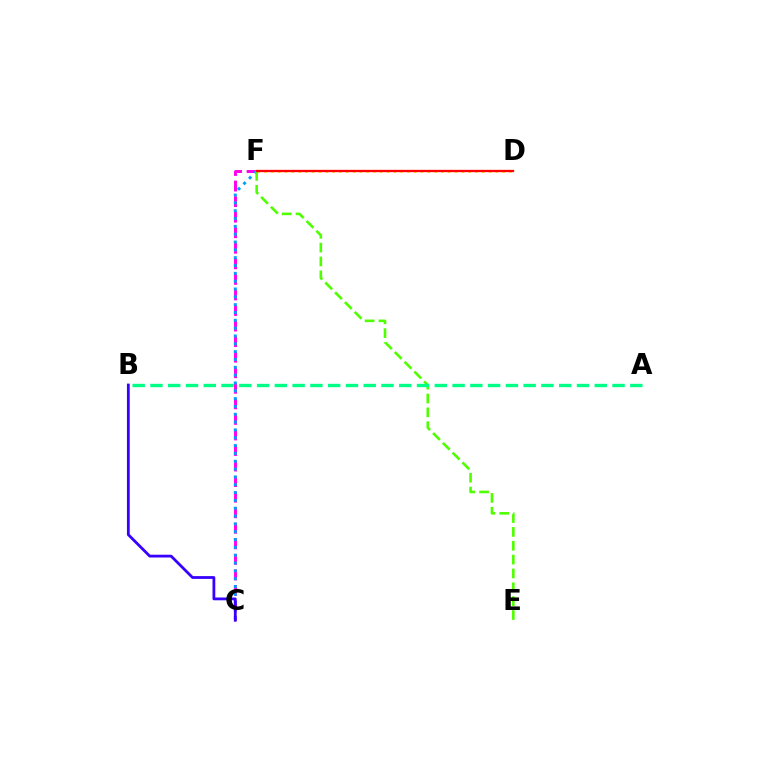{('C', 'F'): [{'color': '#ff00ed', 'line_style': 'dashed', 'thickness': 2.11}, {'color': '#009eff', 'line_style': 'dotted', 'thickness': 2.13}], ('D', 'F'): [{'color': '#ffd500', 'line_style': 'dotted', 'thickness': 1.85}, {'color': '#ff0000', 'line_style': 'solid', 'thickness': 1.66}], ('E', 'F'): [{'color': '#4fff00', 'line_style': 'dashed', 'thickness': 1.88}], ('A', 'B'): [{'color': '#00ff86', 'line_style': 'dashed', 'thickness': 2.41}], ('B', 'C'): [{'color': '#3700ff', 'line_style': 'solid', 'thickness': 2.01}]}